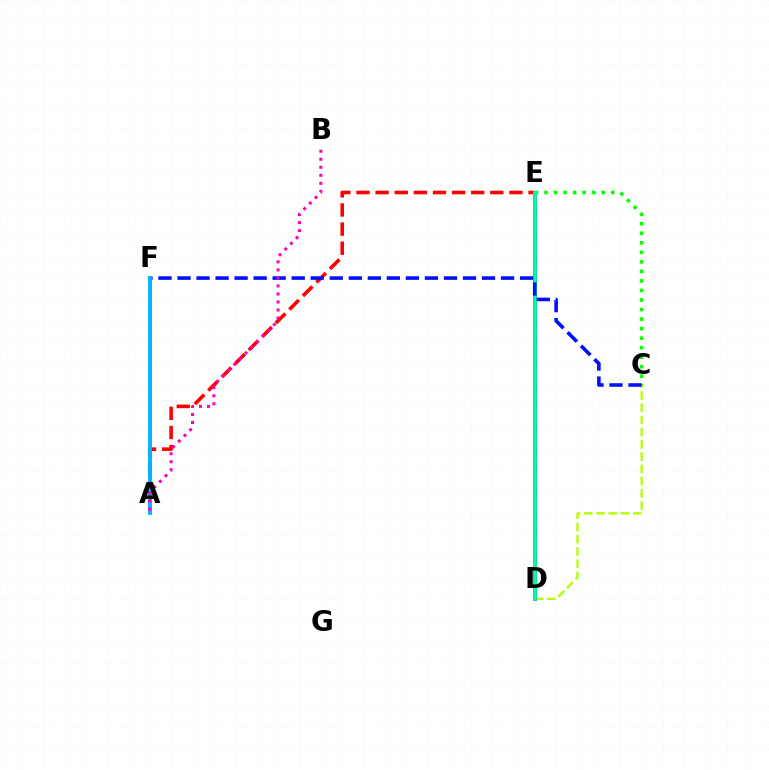{('A', 'F'): [{'color': '#ffa500', 'line_style': 'solid', 'thickness': 2.1}, {'color': '#00b5ff', 'line_style': 'solid', 'thickness': 2.77}], ('C', 'D'): [{'color': '#b3ff00', 'line_style': 'dashed', 'thickness': 1.66}], ('D', 'E'): [{'color': '#9b00ff', 'line_style': 'solid', 'thickness': 2.88}, {'color': '#00ff9d', 'line_style': 'solid', 'thickness': 2.65}], ('C', 'E'): [{'color': '#08ff00', 'line_style': 'dotted', 'thickness': 2.59}], ('A', 'E'): [{'color': '#ff0000', 'line_style': 'dashed', 'thickness': 2.6}], ('C', 'F'): [{'color': '#0010ff', 'line_style': 'dashed', 'thickness': 2.59}], ('A', 'B'): [{'color': '#ff00bd', 'line_style': 'dotted', 'thickness': 2.18}]}